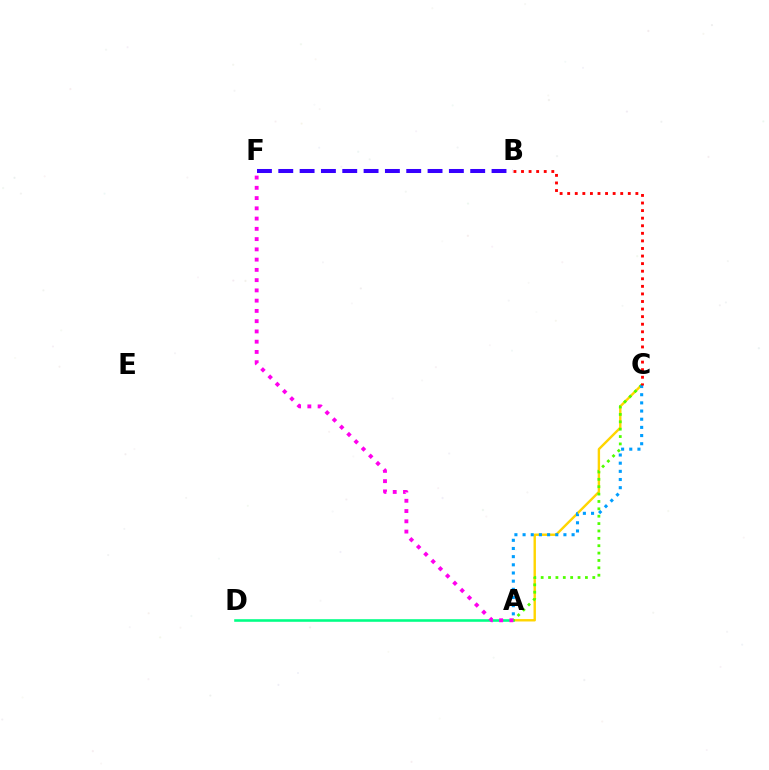{('B', 'F'): [{'color': '#3700ff', 'line_style': 'dashed', 'thickness': 2.9}], ('A', 'C'): [{'color': '#ffd500', 'line_style': 'solid', 'thickness': 1.73}, {'color': '#4fff00', 'line_style': 'dotted', 'thickness': 2.0}, {'color': '#009eff', 'line_style': 'dotted', 'thickness': 2.22}], ('A', 'D'): [{'color': '#00ff86', 'line_style': 'solid', 'thickness': 1.86}], ('B', 'C'): [{'color': '#ff0000', 'line_style': 'dotted', 'thickness': 2.06}], ('A', 'F'): [{'color': '#ff00ed', 'line_style': 'dotted', 'thickness': 2.79}]}